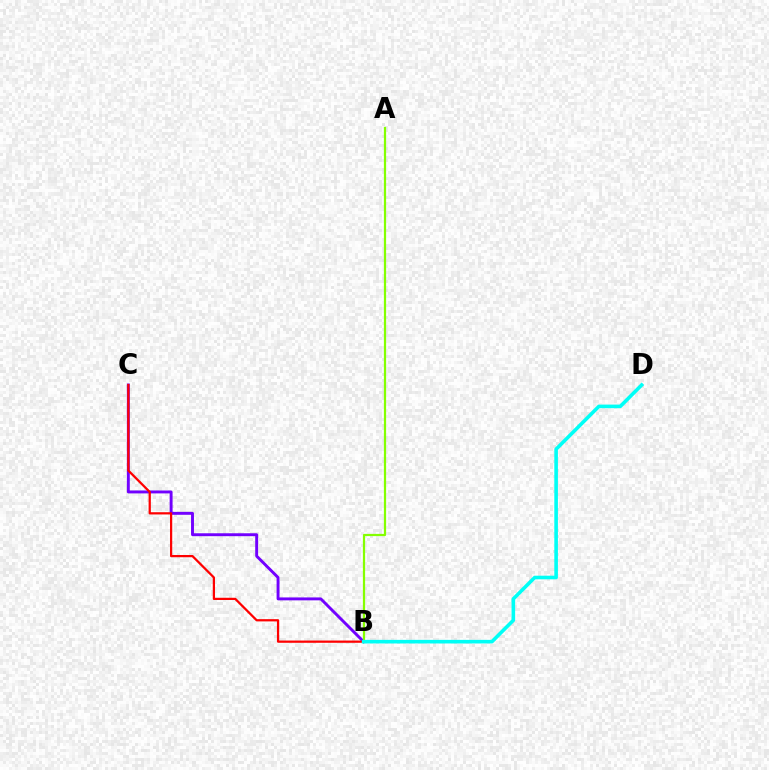{('B', 'C'): [{'color': '#7200ff', 'line_style': 'solid', 'thickness': 2.1}, {'color': '#ff0000', 'line_style': 'solid', 'thickness': 1.61}], ('A', 'B'): [{'color': '#84ff00', 'line_style': 'solid', 'thickness': 1.6}], ('B', 'D'): [{'color': '#00fff6', 'line_style': 'solid', 'thickness': 2.59}]}